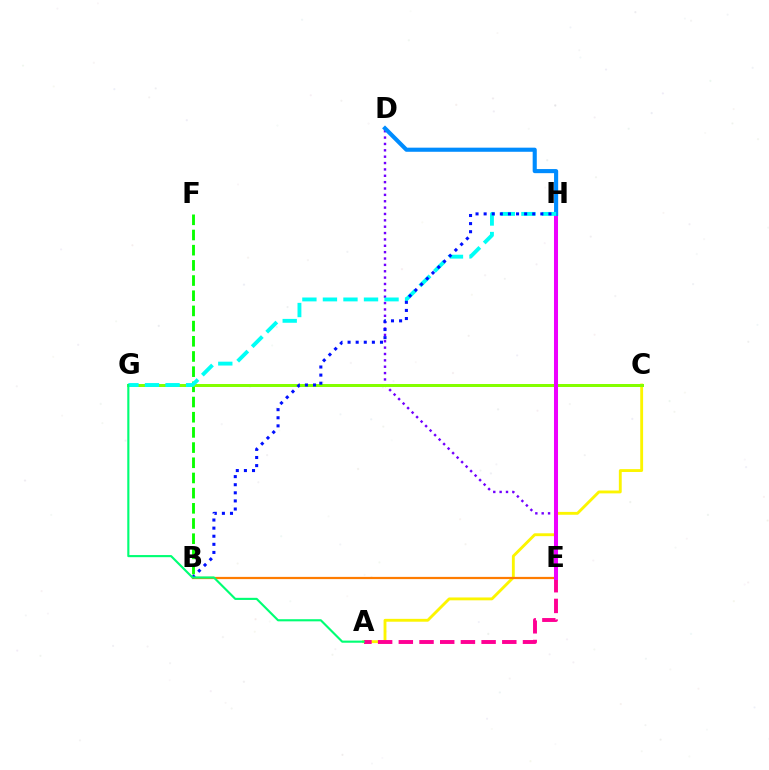{('A', 'C'): [{'color': '#fcf500', 'line_style': 'solid', 'thickness': 2.06}], ('D', 'E'): [{'color': '#7200ff', 'line_style': 'dotted', 'thickness': 1.73}], ('A', 'E'): [{'color': '#ff0094', 'line_style': 'dashed', 'thickness': 2.81}], ('B', 'F'): [{'color': '#08ff00', 'line_style': 'dashed', 'thickness': 2.06}], ('C', 'G'): [{'color': '#84ff00', 'line_style': 'solid', 'thickness': 2.16}], ('E', 'H'): [{'color': '#ff0000', 'line_style': 'solid', 'thickness': 2.53}, {'color': '#ee00ff', 'line_style': 'solid', 'thickness': 2.9}], ('B', 'E'): [{'color': '#ff7c00', 'line_style': 'solid', 'thickness': 1.6}], ('D', 'H'): [{'color': '#008cff', 'line_style': 'solid', 'thickness': 2.96}], ('G', 'H'): [{'color': '#00fff6', 'line_style': 'dashed', 'thickness': 2.79}], ('B', 'H'): [{'color': '#0010ff', 'line_style': 'dotted', 'thickness': 2.2}], ('A', 'G'): [{'color': '#00ff74', 'line_style': 'solid', 'thickness': 1.53}]}